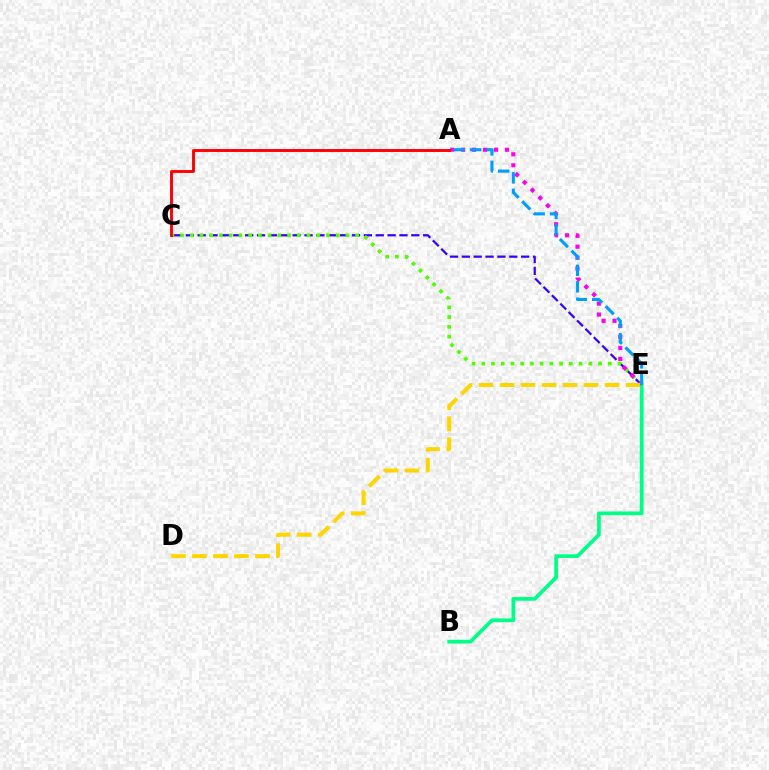{('C', 'E'): [{'color': '#3700ff', 'line_style': 'dashed', 'thickness': 1.61}, {'color': '#4fff00', 'line_style': 'dotted', 'thickness': 2.64}], ('B', 'E'): [{'color': '#00ff86', 'line_style': 'solid', 'thickness': 2.68}], ('A', 'E'): [{'color': '#ff00ed', 'line_style': 'dotted', 'thickness': 2.98}, {'color': '#009eff', 'line_style': 'dashed', 'thickness': 2.23}], ('D', 'E'): [{'color': '#ffd500', 'line_style': 'dashed', 'thickness': 2.85}], ('A', 'C'): [{'color': '#ff0000', 'line_style': 'solid', 'thickness': 2.1}]}